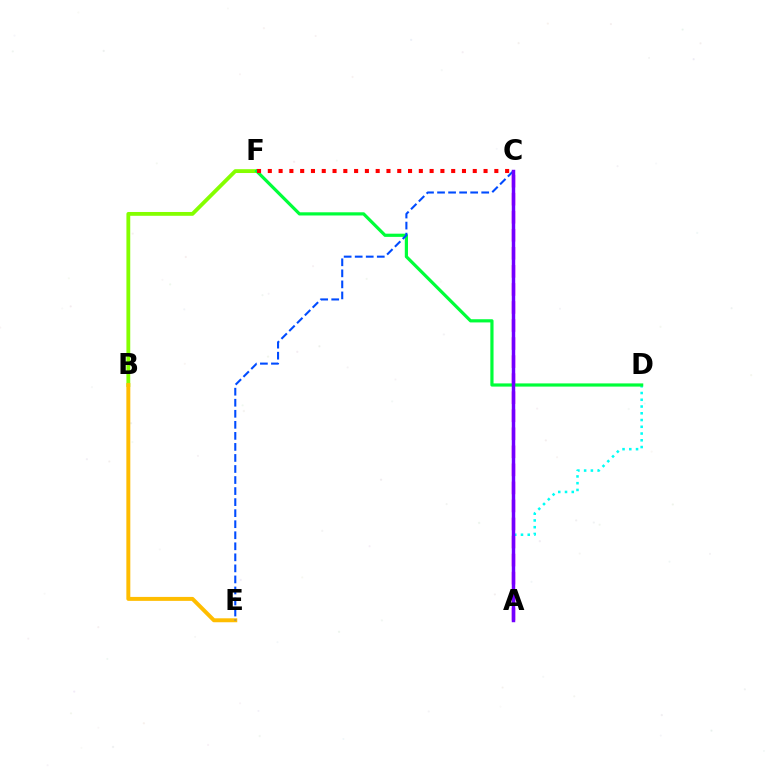{('A', 'D'): [{'color': '#00fff6', 'line_style': 'dotted', 'thickness': 1.83}], ('A', 'C'): [{'color': '#ff00cf', 'line_style': 'dashed', 'thickness': 2.45}, {'color': '#7200ff', 'line_style': 'solid', 'thickness': 2.49}], ('B', 'F'): [{'color': '#84ff00', 'line_style': 'solid', 'thickness': 2.75}], ('D', 'F'): [{'color': '#00ff39', 'line_style': 'solid', 'thickness': 2.3}], ('C', 'F'): [{'color': '#ff0000', 'line_style': 'dotted', 'thickness': 2.93}], ('B', 'E'): [{'color': '#ffbd00', 'line_style': 'solid', 'thickness': 2.84}], ('C', 'E'): [{'color': '#004bff', 'line_style': 'dashed', 'thickness': 1.5}]}